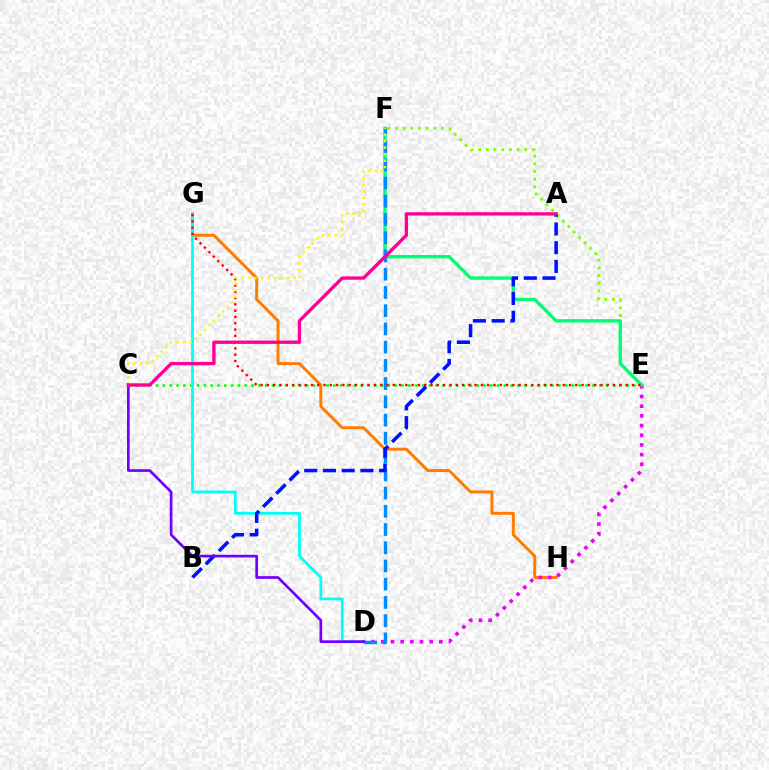{('C', 'E'): [{'color': '#08ff00', 'line_style': 'dotted', 'thickness': 1.85}], ('E', 'F'): [{'color': '#84ff00', 'line_style': 'dotted', 'thickness': 2.09}, {'color': '#00ff74', 'line_style': 'solid', 'thickness': 2.43}], ('G', 'H'): [{'color': '#ff7c00', 'line_style': 'solid', 'thickness': 2.14}], ('D', 'G'): [{'color': '#00fff6', 'line_style': 'solid', 'thickness': 1.98}], ('D', 'E'): [{'color': '#ee00ff', 'line_style': 'dotted', 'thickness': 2.63}], ('D', 'F'): [{'color': '#008cff', 'line_style': 'dashed', 'thickness': 2.48}], ('E', 'G'): [{'color': '#ff0000', 'line_style': 'dotted', 'thickness': 1.71}], ('C', 'F'): [{'color': '#fcf500', 'line_style': 'dotted', 'thickness': 1.77}], ('A', 'B'): [{'color': '#0010ff', 'line_style': 'dashed', 'thickness': 2.54}], ('C', 'D'): [{'color': '#7200ff', 'line_style': 'solid', 'thickness': 1.93}], ('A', 'C'): [{'color': '#ff0094', 'line_style': 'solid', 'thickness': 2.4}]}